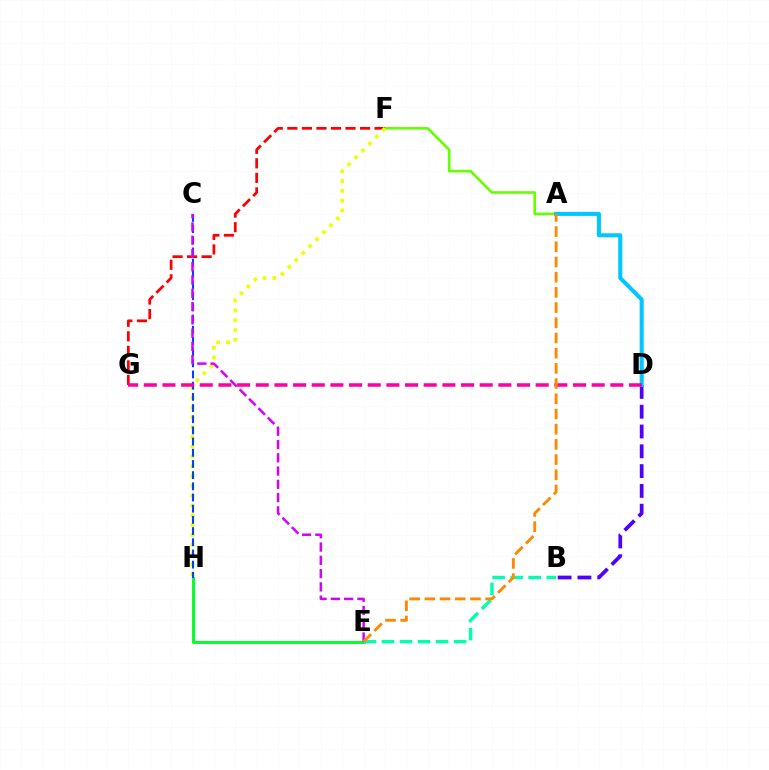{('B', 'D'): [{'color': '#4f00ff', 'line_style': 'dashed', 'thickness': 2.69}], ('A', 'F'): [{'color': '#66ff00', 'line_style': 'solid', 'thickness': 1.9}], ('F', 'G'): [{'color': '#ff0000', 'line_style': 'dashed', 'thickness': 1.98}], ('F', 'H'): [{'color': '#eeff00', 'line_style': 'dotted', 'thickness': 2.66}], ('E', 'H'): [{'color': '#00ff27', 'line_style': 'solid', 'thickness': 2.11}], ('B', 'E'): [{'color': '#00ffaf', 'line_style': 'dashed', 'thickness': 2.45}], ('C', 'H'): [{'color': '#003fff', 'line_style': 'dashed', 'thickness': 1.52}], ('A', 'D'): [{'color': '#00c7ff', 'line_style': 'solid', 'thickness': 2.93}], ('D', 'G'): [{'color': '#ff00a0', 'line_style': 'dashed', 'thickness': 2.54}], ('C', 'E'): [{'color': '#d600ff', 'line_style': 'dashed', 'thickness': 1.8}], ('A', 'E'): [{'color': '#ff8800', 'line_style': 'dashed', 'thickness': 2.06}]}